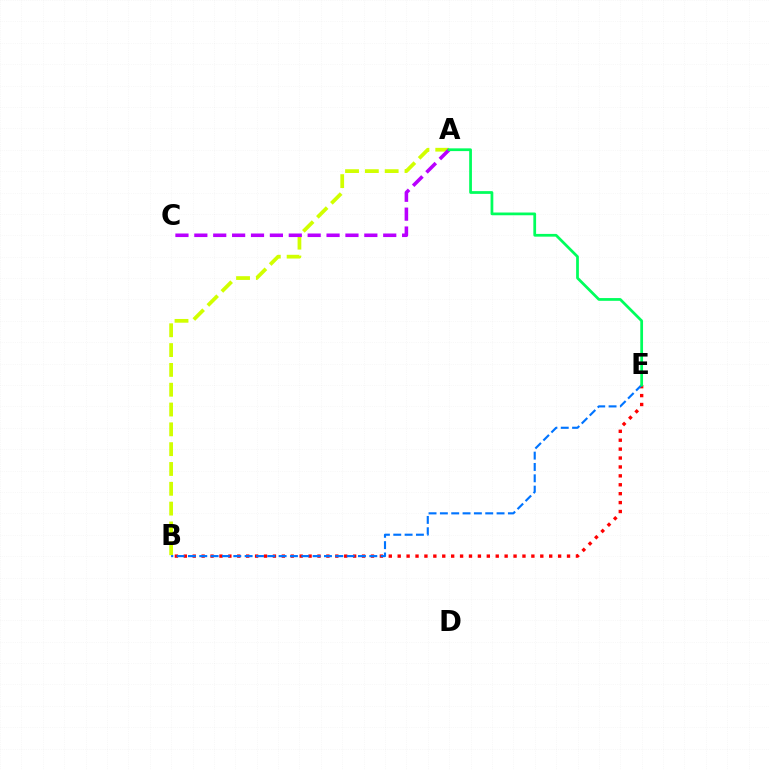{('A', 'B'): [{'color': '#d1ff00', 'line_style': 'dashed', 'thickness': 2.69}], ('B', 'E'): [{'color': '#ff0000', 'line_style': 'dotted', 'thickness': 2.42}, {'color': '#0074ff', 'line_style': 'dashed', 'thickness': 1.54}], ('A', 'C'): [{'color': '#b900ff', 'line_style': 'dashed', 'thickness': 2.57}], ('A', 'E'): [{'color': '#00ff5c', 'line_style': 'solid', 'thickness': 1.98}]}